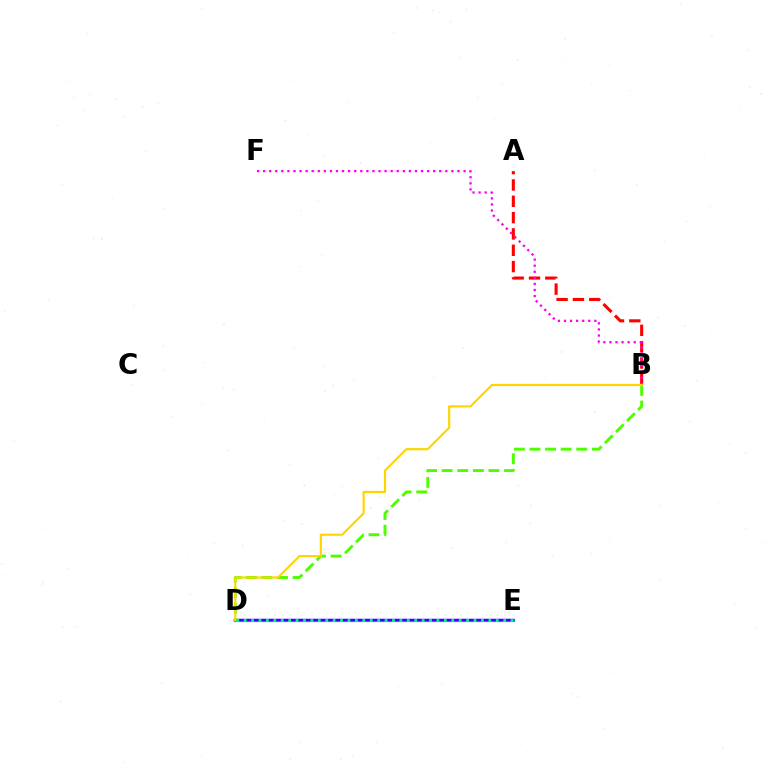{('A', 'B'): [{'color': '#ff0000', 'line_style': 'dashed', 'thickness': 2.22}], ('D', 'E'): [{'color': '#009eff', 'line_style': 'solid', 'thickness': 2.3}, {'color': '#3700ff', 'line_style': 'solid', 'thickness': 1.72}, {'color': '#00ff86', 'line_style': 'dotted', 'thickness': 2.01}], ('B', 'F'): [{'color': '#ff00ed', 'line_style': 'dotted', 'thickness': 1.65}], ('B', 'D'): [{'color': '#4fff00', 'line_style': 'dashed', 'thickness': 2.12}, {'color': '#ffd500', 'line_style': 'solid', 'thickness': 1.56}]}